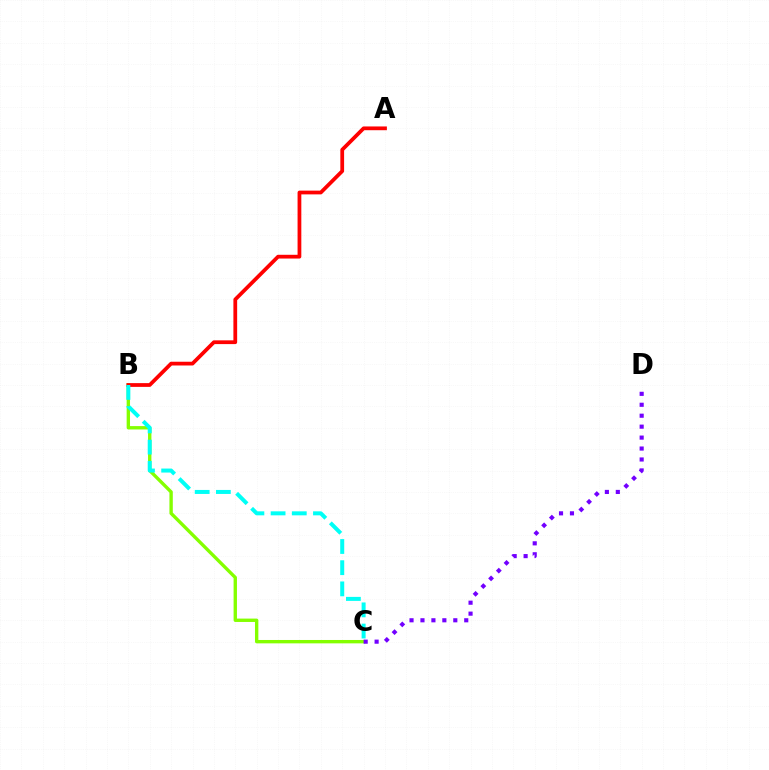{('B', 'C'): [{'color': '#84ff00', 'line_style': 'solid', 'thickness': 2.43}, {'color': '#00fff6', 'line_style': 'dashed', 'thickness': 2.88}], ('A', 'B'): [{'color': '#ff0000', 'line_style': 'solid', 'thickness': 2.71}], ('C', 'D'): [{'color': '#7200ff', 'line_style': 'dotted', 'thickness': 2.97}]}